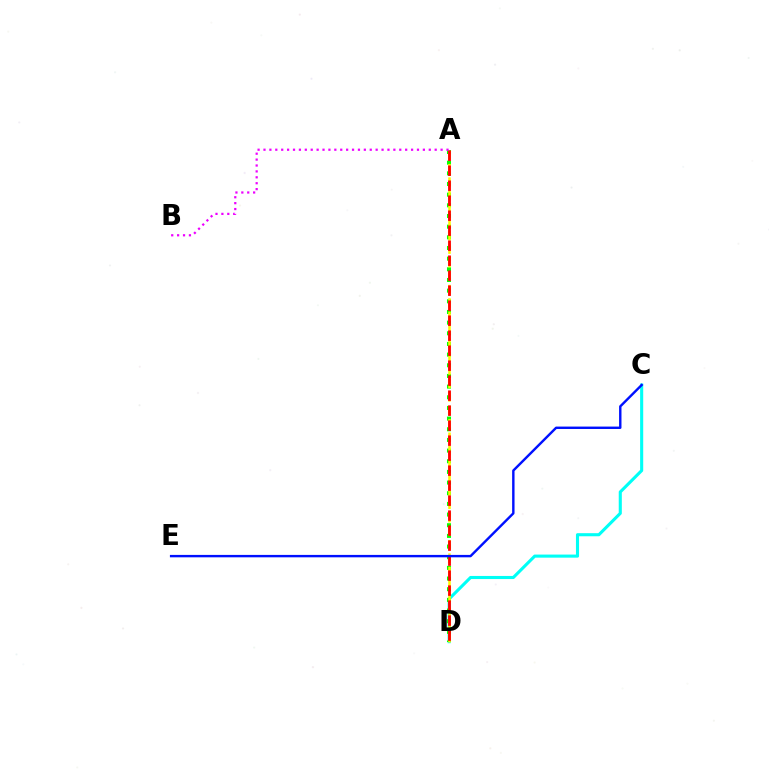{('C', 'D'): [{'color': '#00fff6', 'line_style': 'solid', 'thickness': 2.23}], ('A', 'D'): [{'color': '#08ff00', 'line_style': 'dotted', 'thickness': 2.9}, {'color': '#fcf500', 'line_style': 'dashed', 'thickness': 1.82}, {'color': '#ff0000', 'line_style': 'dashed', 'thickness': 2.04}], ('C', 'E'): [{'color': '#0010ff', 'line_style': 'solid', 'thickness': 1.73}], ('A', 'B'): [{'color': '#ee00ff', 'line_style': 'dotted', 'thickness': 1.6}]}